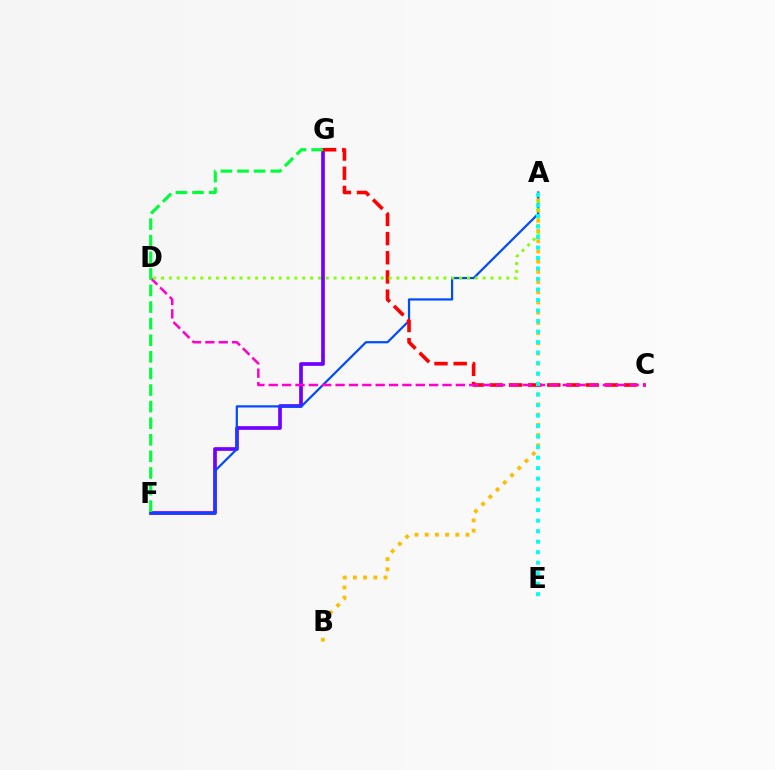{('F', 'G'): [{'color': '#7200ff', 'line_style': 'solid', 'thickness': 2.66}, {'color': '#00ff39', 'line_style': 'dashed', 'thickness': 2.25}], ('A', 'F'): [{'color': '#004bff', 'line_style': 'solid', 'thickness': 1.6}], ('C', 'G'): [{'color': '#ff0000', 'line_style': 'dashed', 'thickness': 2.6}], ('C', 'D'): [{'color': '#ff00cf', 'line_style': 'dashed', 'thickness': 1.82}], ('A', 'B'): [{'color': '#ffbd00', 'line_style': 'dotted', 'thickness': 2.77}], ('A', 'D'): [{'color': '#84ff00', 'line_style': 'dotted', 'thickness': 2.13}], ('A', 'E'): [{'color': '#00fff6', 'line_style': 'dotted', 'thickness': 2.85}]}